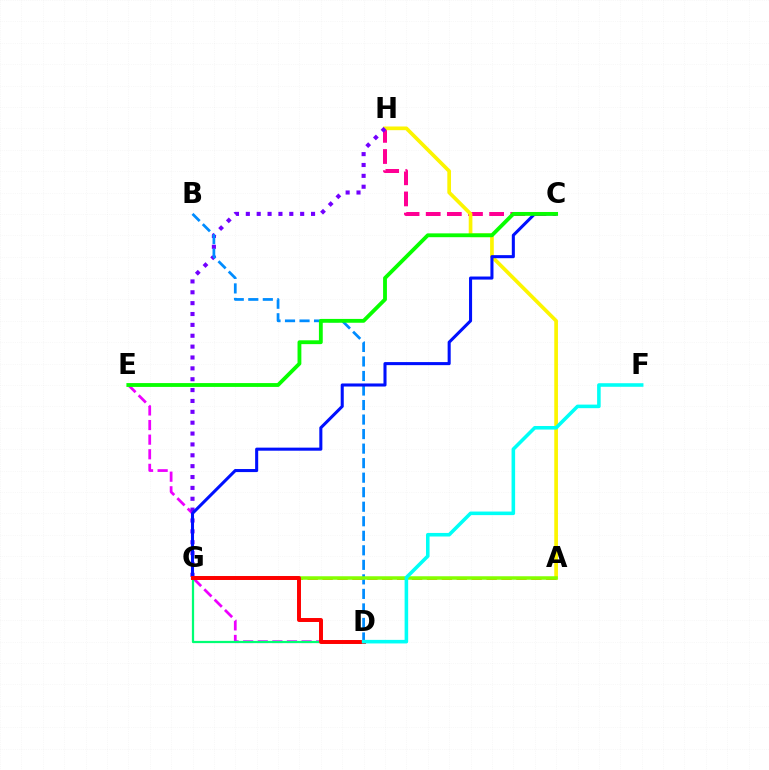{('C', 'H'): [{'color': '#ff0094', 'line_style': 'dashed', 'thickness': 2.87}], ('A', 'H'): [{'color': '#fcf500', 'line_style': 'solid', 'thickness': 2.65}], ('D', 'E'): [{'color': '#ee00ff', 'line_style': 'dashed', 'thickness': 1.98}], ('G', 'H'): [{'color': '#7200ff', 'line_style': 'dotted', 'thickness': 2.95}], ('B', 'D'): [{'color': '#008cff', 'line_style': 'dashed', 'thickness': 1.97}], ('D', 'G'): [{'color': '#00ff74', 'line_style': 'solid', 'thickness': 1.61}, {'color': '#ff0000', 'line_style': 'solid', 'thickness': 2.85}], ('C', 'G'): [{'color': '#0010ff', 'line_style': 'solid', 'thickness': 2.2}], ('A', 'G'): [{'color': '#ff7c00', 'line_style': 'dashed', 'thickness': 2.03}, {'color': '#84ff00', 'line_style': 'solid', 'thickness': 2.52}], ('D', 'F'): [{'color': '#00fff6', 'line_style': 'solid', 'thickness': 2.57}], ('C', 'E'): [{'color': '#08ff00', 'line_style': 'solid', 'thickness': 2.76}]}